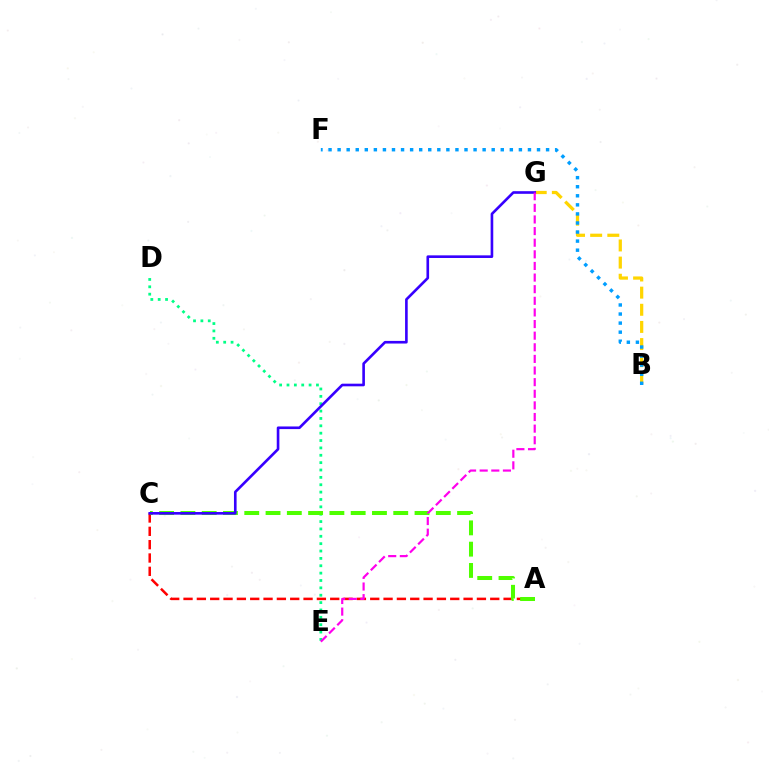{('A', 'C'): [{'color': '#ff0000', 'line_style': 'dashed', 'thickness': 1.81}, {'color': '#4fff00', 'line_style': 'dashed', 'thickness': 2.89}], ('B', 'G'): [{'color': '#ffd500', 'line_style': 'dashed', 'thickness': 2.33}], ('D', 'E'): [{'color': '#00ff86', 'line_style': 'dotted', 'thickness': 2.0}], ('C', 'G'): [{'color': '#3700ff', 'line_style': 'solid', 'thickness': 1.89}], ('B', 'F'): [{'color': '#009eff', 'line_style': 'dotted', 'thickness': 2.46}], ('E', 'G'): [{'color': '#ff00ed', 'line_style': 'dashed', 'thickness': 1.58}]}